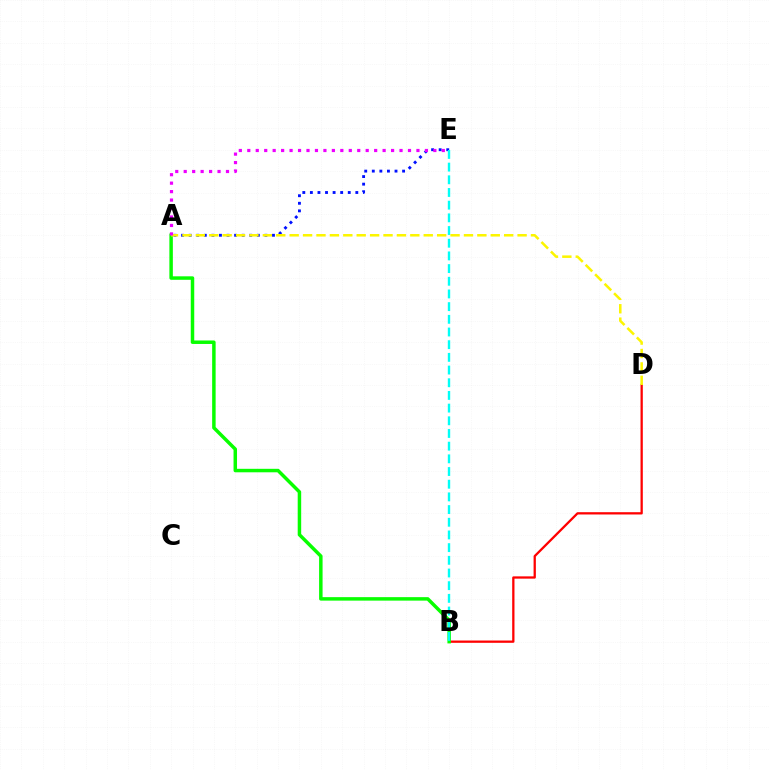{('B', 'D'): [{'color': '#ff0000', 'line_style': 'solid', 'thickness': 1.64}], ('A', 'B'): [{'color': '#08ff00', 'line_style': 'solid', 'thickness': 2.51}], ('A', 'E'): [{'color': '#0010ff', 'line_style': 'dotted', 'thickness': 2.06}, {'color': '#ee00ff', 'line_style': 'dotted', 'thickness': 2.3}], ('B', 'E'): [{'color': '#00fff6', 'line_style': 'dashed', 'thickness': 1.72}], ('A', 'D'): [{'color': '#fcf500', 'line_style': 'dashed', 'thickness': 1.82}]}